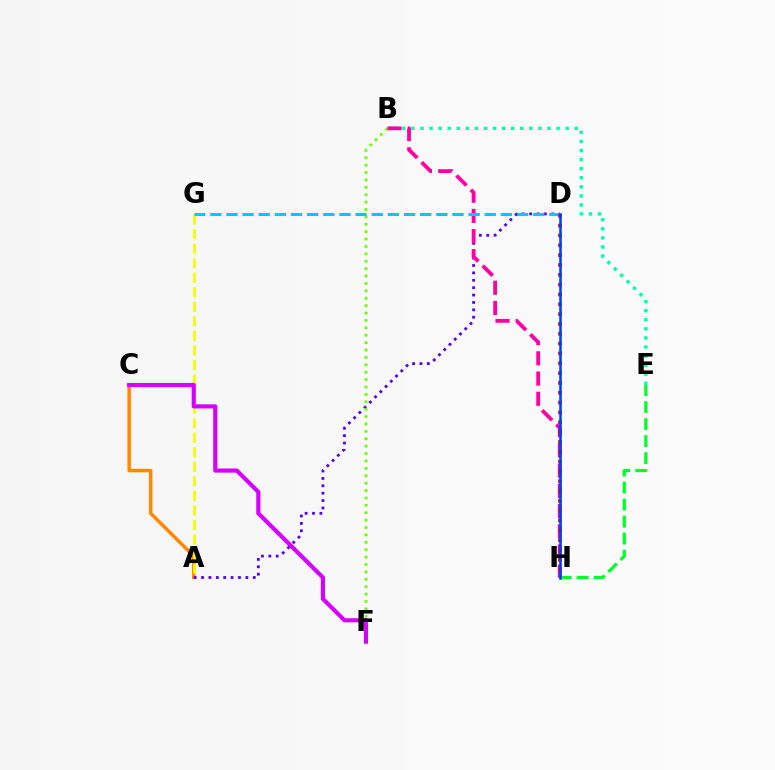{('A', 'C'): [{'color': '#ff8800', 'line_style': 'solid', 'thickness': 2.53}], ('A', 'G'): [{'color': '#eeff00', 'line_style': 'dashed', 'thickness': 1.98}], ('A', 'D'): [{'color': '#4f00ff', 'line_style': 'dotted', 'thickness': 2.01}], ('E', 'H'): [{'color': '#00ff27', 'line_style': 'dashed', 'thickness': 2.31}], ('B', 'F'): [{'color': '#66ff00', 'line_style': 'dotted', 'thickness': 2.01}], ('B', 'E'): [{'color': '#00ffaf', 'line_style': 'dotted', 'thickness': 2.47}], ('B', 'H'): [{'color': '#ff00a0', 'line_style': 'dashed', 'thickness': 2.75}], ('C', 'F'): [{'color': '#d600ff', 'line_style': 'solid', 'thickness': 2.98}], ('D', 'G'): [{'color': '#00c7ff', 'line_style': 'dashed', 'thickness': 2.19}], ('D', 'H'): [{'color': '#ff0000', 'line_style': 'dotted', 'thickness': 2.67}, {'color': '#003fff', 'line_style': 'solid', 'thickness': 1.84}]}